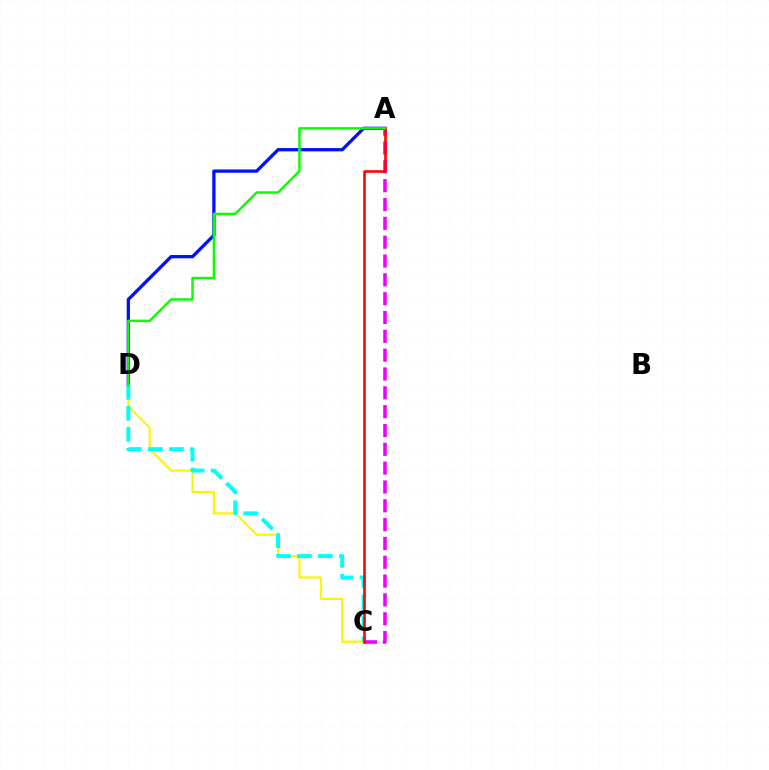{('A', 'D'): [{'color': '#0010ff', 'line_style': 'solid', 'thickness': 2.37}, {'color': '#08ff00', 'line_style': 'solid', 'thickness': 1.75}], ('C', 'D'): [{'color': '#fcf500', 'line_style': 'solid', 'thickness': 1.55}, {'color': '#00fff6', 'line_style': 'dashed', 'thickness': 2.85}], ('A', 'C'): [{'color': '#ee00ff', 'line_style': 'dashed', 'thickness': 2.56}, {'color': '#ff0000', 'line_style': 'solid', 'thickness': 1.85}]}